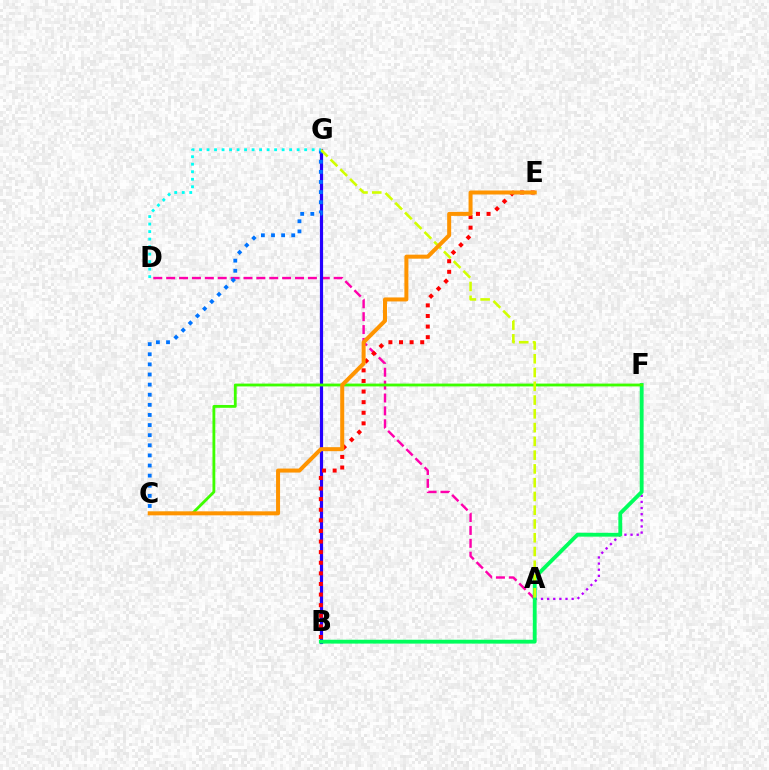{('A', 'D'): [{'color': '#ff00ac', 'line_style': 'dashed', 'thickness': 1.75}], ('A', 'F'): [{'color': '#b900ff', 'line_style': 'dotted', 'thickness': 1.66}], ('B', 'G'): [{'color': '#2500ff', 'line_style': 'solid', 'thickness': 2.29}], ('B', 'F'): [{'color': '#00ff5c', 'line_style': 'solid', 'thickness': 2.77}], ('B', 'E'): [{'color': '#ff0000', 'line_style': 'dotted', 'thickness': 2.88}], ('C', 'G'): [{'color': '#0074ff', 'line_style': 'dotted', 'thickness': 2.75}], ('C', 'F'): [{'color': '#3dff00', 'line_style': 'solid', 'thickness': 2.03}], ('A', 'G'): [{'color': '#d1ff00', 'line_style': 'dashed', 'thickness': 1.87}], ('C', 'E'): [{'color': '#ff9400', 'line_style': 'solid', 'thickness': 2.88}], ('D', 'G'): [{'color': '#00fff6', 'line_style': 'dotted', 'thickness': 2.04}]}